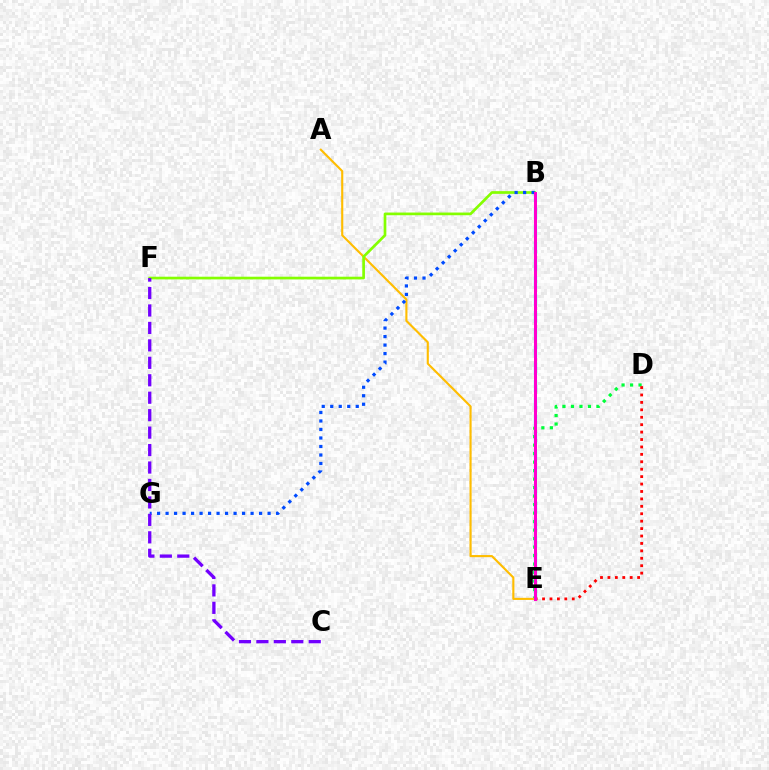{('D', 'E'): [{'color': '#00ff39', 'line_style': 'dotted', 'thickness': 2.31}, {'color': '#ff0000', 'line_style': 'dotted', 'thickness': 2.02}], ('A', 'E'): [{'color': '#ffbd00', 'line_style': 'solid', 'thickness': 1.52}], ('B', 'F'): [{'color': '#84ff00', 'line_style': 'solid', 'thickness': 1.94}], ('B', 'E'): [{'color': '#00fff6', 'line_style': 'dashed', 'thickness': 2.35}, {'color': '#ff00cf', 'line_style': 'solid', 'thickness': 2.16}], ('B', 'G'): [{'color': '#004bff', 'line_style': 'dotted', 'thickness': 2.31}], ('C', 'F'): [{'color': '#7200ff', 'line_style': 'dashed', 'thickness': 2.37}]}